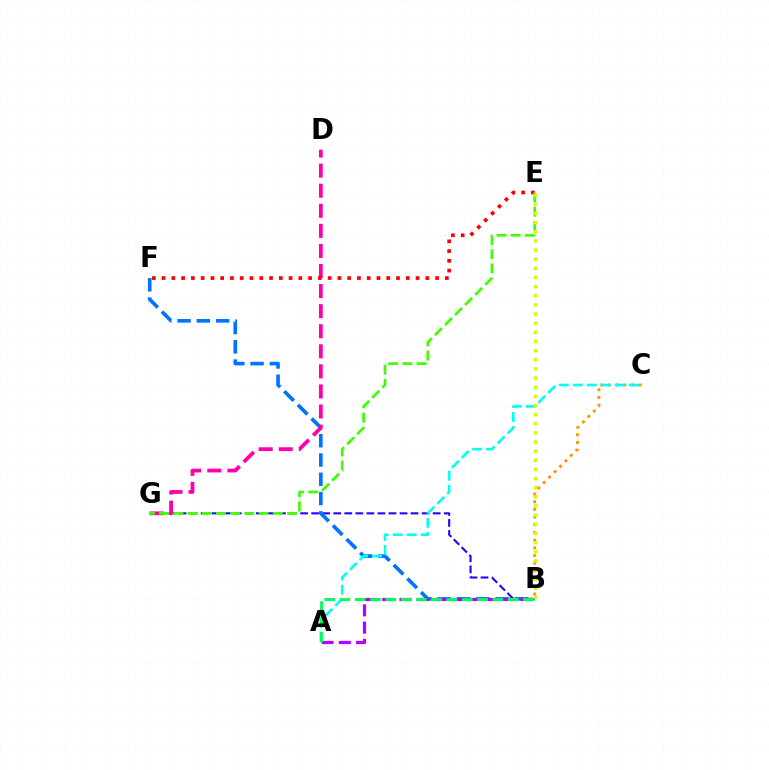{('B', 'G'): [{'color': '#2500ff', 'line_style': 'dashed', 'thickness': 1.5}], ('B', 'C'): [{'color': '#ff9400', 'line_style': 'dotted', 'thickness': 2.09}], ('B', 'F'): [{'color': '#0074ff', 'line_style': 'dashed', 'thickness': 2.62}], ('D', 'G'): [{'color': '#ff00ac', 'line_style': 'dashed', 'thickness': 2.73}], ('A', 'B'): [{'color': '#b900ff', 'line_style': 'dashed', 'thickness': 2.35}, {'color': '#00ff5c', 'line_style': 'dashed', 'thickness': 2.08}], ('E', 'F'): [{'color': '#ff0000', 'line_style': 'dotted', 'thickness': 2.65}], ('A', 'C'): [{'color': '#00fff6', 'line_style': 'dashed', 'thickness': 1.9}], ('E', 'G'): [{'color': '#3dff00', 'line_style': 'dashed', 'thickness': 1.93}], ('B', 'E'): [{'color': '#d1ff00', 'line_style': 'dotted', 'thickness': 2.48}]}